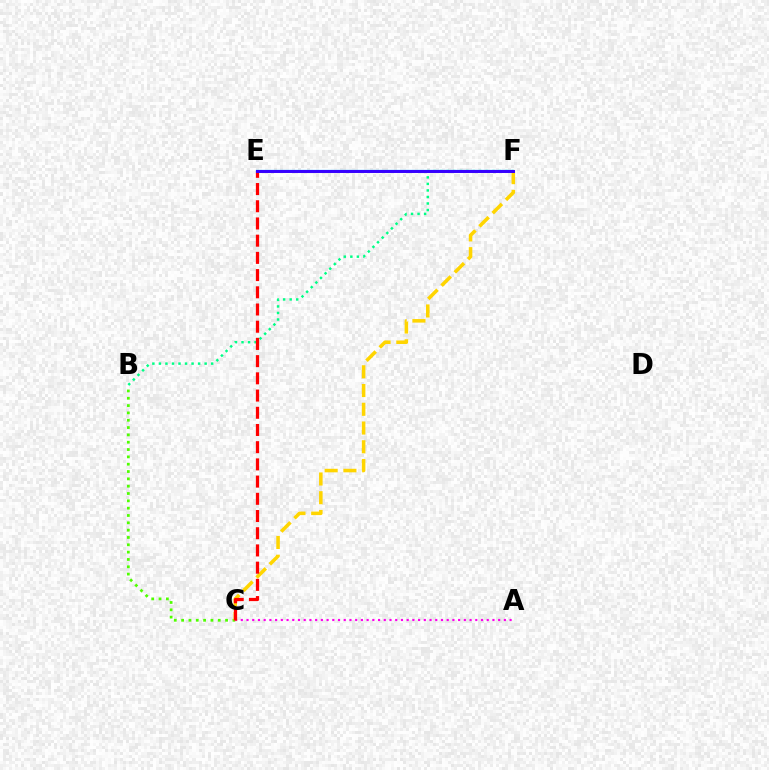{('B', 'C'): [{'color': '#4fff00', 'line_style': 'dotted', 'thickness': 1.99}], ('B', 'F'): [{'color': '#00ff86', 'line_style': 'dotted', 'thickness': 1.78}], ('A', 'C'): [{'color': '#ff00ed', 'line_style': 'dotted', 'thickness': 1.55}], ('C', 'F'): [{'color': '#ffd500', 'line_style': 'dashed', 'thickness': 2.55}], ('C', 'E'): [{'color': '#ff0000', 'line_style': 'dashed', 'thickness': 2.34}], ('E', 'F'): [{'color': '#009eff', 'line_style': 'solid', 'thickness': 1.63}, {'color': '#3700ff', 'line_style': 'solid', 'thickness': 2.13}]}